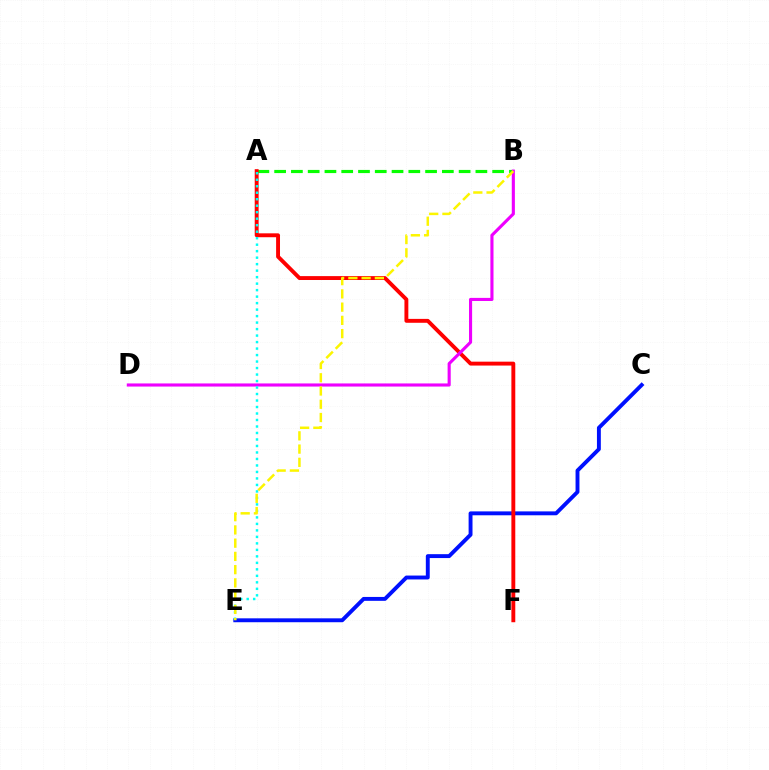{('C', 'E'): [{'color': '#0010ff', 'line_style': 'solid', 'thickness': 2.81}], ('A', 'B'): [{'color': '#08ff00', 'line_style': 'dashed', 'thickness': 2.28}], ('A', 'F'): [{'color': '#ff0000', 'line_style': 'solid', 'thickness': 2.8}], ('B', 'D'): [{'color': '#ee00ff', 'line_style': 'solid', 'thickness': 2.24}], ('A', 'E'): [{'color': '#00fff6', 'line_style': 'dotted', 'thickness': 1.76}], ('B', 'E'): [{'color': '#fcf500', 'line_style': 'dashed', 'thickness': 1.8}]}